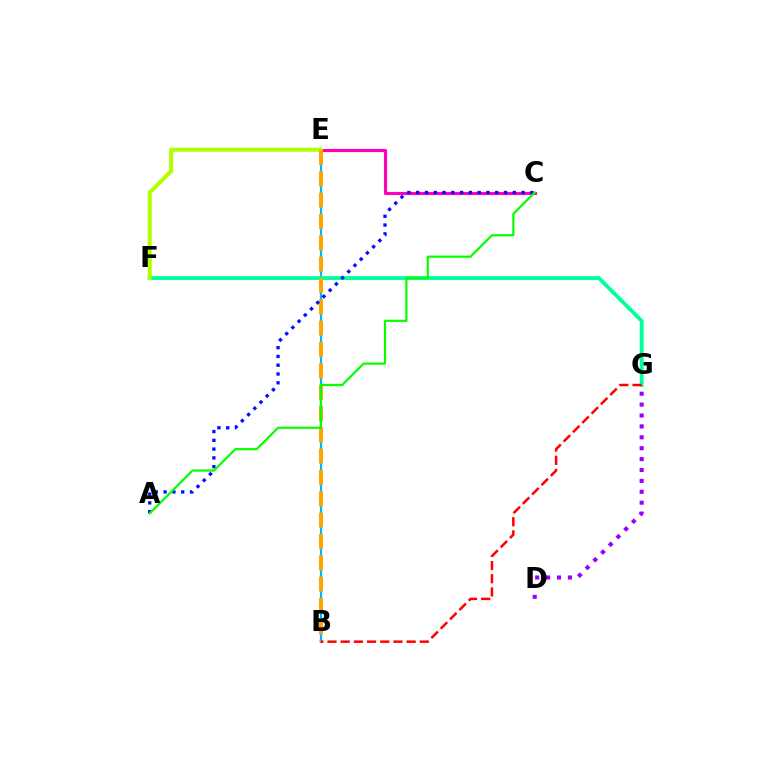{('B', 'E'): [{'color': '#00b5ff', 'line_style': 'solid', 'thickness': 1.56}, {'color': '#ffa500', 'line_style': 'dashed', 'thickness': 2.9}], ('C', 'E'): [{'color': '#ff00bd', 'line_style': 'solid', 'thickness': 2.27}], ('D', 'G'): [{'color': '#9b00ff', 'line_style': 'dotted', 'thickness': 2.96}], ('F', 'G'): [{'color': '#00ff9d', 'line_style': 'solid', 'thickness': 2.78}], ('E', 'F'): [{'color': '#b3ff00', 'line_style': 'solid', 'thickness': 2.91}], ('A', 'C'): [{'color': '#0010ff', 'line_style': 'dotted', 'thickness': 2.39}, {'color': '#08ff00', 'line_style': 'solid', 'thickness': 1.59}], ('B', 'G'): [{'color': '#ff0000', 'line_style': 'dashed', 'thickness': 1.79}]}